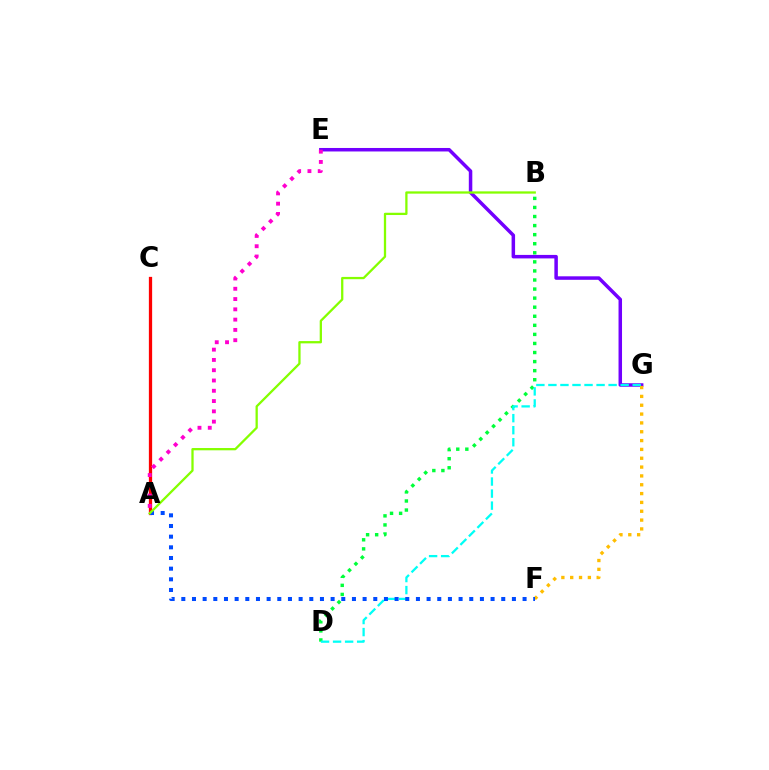{('B', 'D'): [{'color': '#00ff39', 'line_style': 'dotted', 'thickness': 2.46}], ('A', 'C'): [{'color': '#ff0000', 'line_style': 'solid', 'thickness': 2.35}], ('E', 'G'): [{'color': '#7200ff', 'line_style': 'solid', 'thickness': 2.52}], ('F', 'G'): [{'color': '#ffbd00', 'line_style': 'dotted', 'thickness': 2.4}], ('A', 'E'): [{'color': '#ff00cf', 'line_style': 'dotted', 'thickness': 2.79}], ('D', 'G'): [{'color': '#00fff6', 'line_style': 'dashed', 'thickness': 1.64}], ('A', 'F'): [{'color': '#004bff', 'line_style': 'dotted', 'thickness': 2.9}], ('A', 'B'): [{'color': '#84ff00', 'line_style': 'solid', 'thickness': 1.64}]}